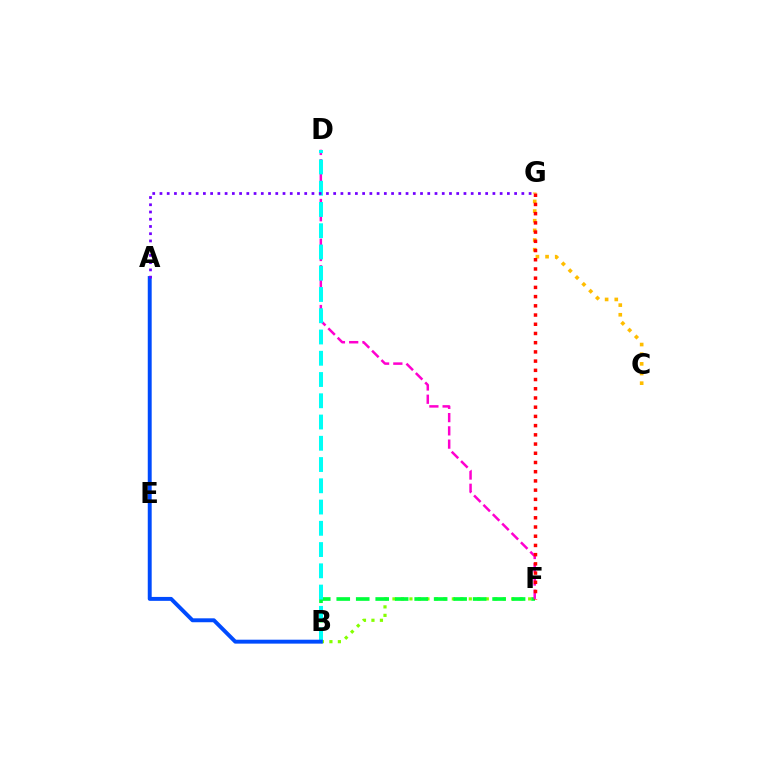{('B', 'F'): [{'color': '#84ff00', 'line_style': 'dotted', 'thickness': 2.3}, {'color': '#00ff39', 'line_style': 'dashed', 'thickness': 2.65}], ('C', 'G'): [{'color': '#ffbd00', 'line_style': 'dotted', 'thickness': 2.62}], ('D', 'F'): [{'color': '#ff00cf', 'line_style': 'dashed', 'thickness': 1.8}], ('B', 'D'): [{'color': '#00fff6', 'line_style': 'dashed', 'thickness': 2.89}], ('A', 'B'): [{'color': '#004bff', 'line_style': 'solid', 'thickness': 2.83}], ('A', 'G'): [{'color': '#7200ff', 'line_style': 'dotted', 'thickness': 1.97}], ('F', 'G'): [{'color': '#ff0000', 'line_style': 'dotted', 'thickness': 2.5}]}